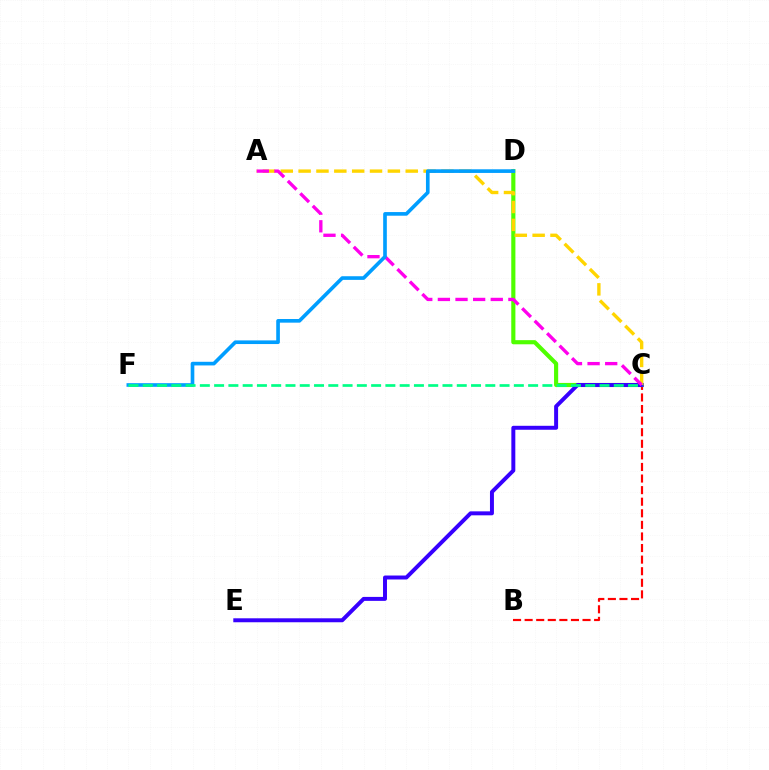{('B', 'C'): [{'color': '#ff0000', 'line_style': 'dashed', 'thickness': 1.57}], ('C', 'D'): [{'color': '#4fff00', 'line_style': 'solid', 'thickness': 2.98}], ('C', 'E'): [{'color': '#3700ff', 'line_style': 'solid', 'thickness': 2.85}], ('A', 'C'): [{'color': '#ffd500', 'line_style': 'dashed', 'thickness': 2.43}, {'color': '#ff00ed', 'line_style': 'dashed', 'thickness': 2.39}], ('D', 'F'): [{'color': '#009eff', 'line_style': 'solid', 'thickness': 2.63}], ('C', 'F'): [{'color': '#00ff86', 'line_style': 'dashed', 'thickness': 1.94}]}